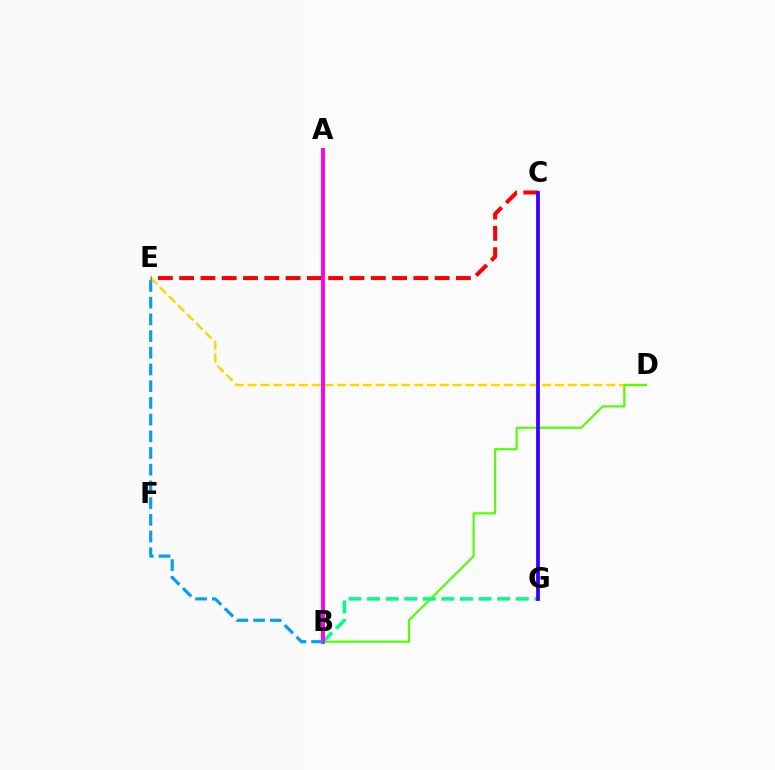{('D', 'E'): [{'color': '#ffd500', 'line_style': 'dashed', 'thickness': 1.74}], ('B', 'D'): [{'color': '#4fff00', 'line_style': 'solid', 'thickness': 1.52}], ('B', 'G'): [{'color': '#00ff86', 'line_style': 'dashed', 'thickness': 2.53}], ('C', 'E'): [{'color': '#ff0000', 'line_style': 'dashed', 'thickness': 2.89}], ('A', 'B'): [{'color': '#ff00ed', 'line_style': 'solid', 'thickness': 2.81}], ('B', 'E'): [{'color': '#009eff', 'line_style': 'dashed', 'thickness': 2.27}], ('C', 'G'): [{'color': '#3700ff', 'line_style': 'solid', 'thickness': 2.72}]}